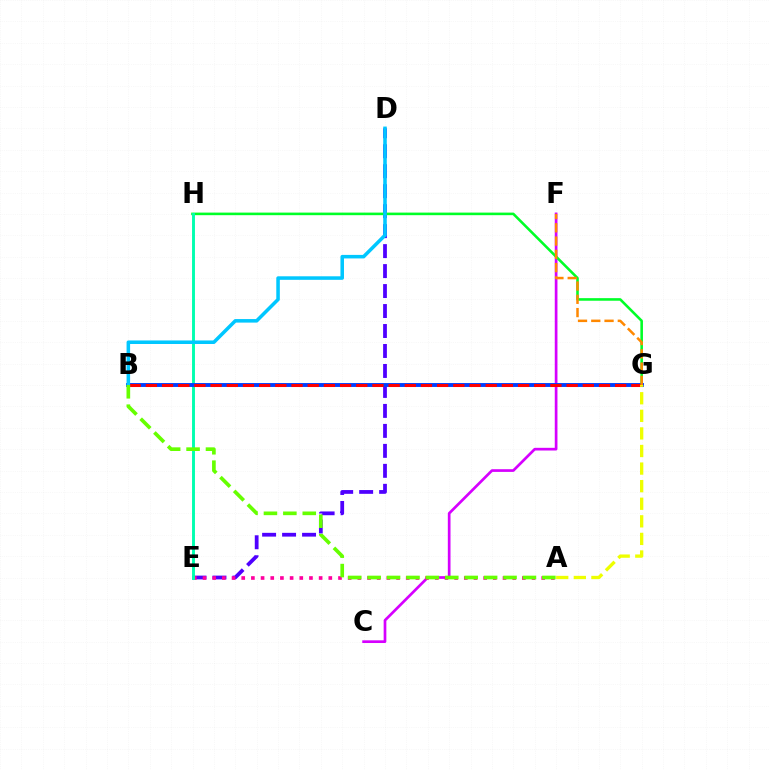{('C', 'F'): [{'color': '#d600ff', 'line_style': 'solid', 'thickness': 1.94}], ('D', 'E'): [{'color': '#4f00ff', 'line_style': 'dashed', 'thickness': 2.71}], ('A', 'E'): [{'color': '#ff00a0', 'line_style': 'dotted', 'thickness': 2.63}], ('G', 'H'): [{'color': '#00ff27', 'line_style': 'solid', 'thickness': 1.86}], ('E', 'H'): [{'color': '#00ffaf', 'line_style': 'solid', 'thickness': 2.1}], ('B', 'G'): [{'color': '#003fff', 'line_style': 'solid', 'thickness': 2.8}, {'color': '#ff0000', 'line_style': 'dashed', 'thickness': 2.2}], ('A', 'G'): [{'color': '#eeff00', 'line_style': 'dashed', 'thickness': 2.39}], ('F', 'G'): [{'color': '#ff8800', 'line_style': 'dashed', 'thickness': 1.8}], ('B', 'D'): [{'color': '#00c7ff', 'line_style': 'solid', 'thickness': 2.55}], ('A', 'B'): [{'color': '#66ff00', 'line_style': 'dashed', 'thickness': 2.64}]}